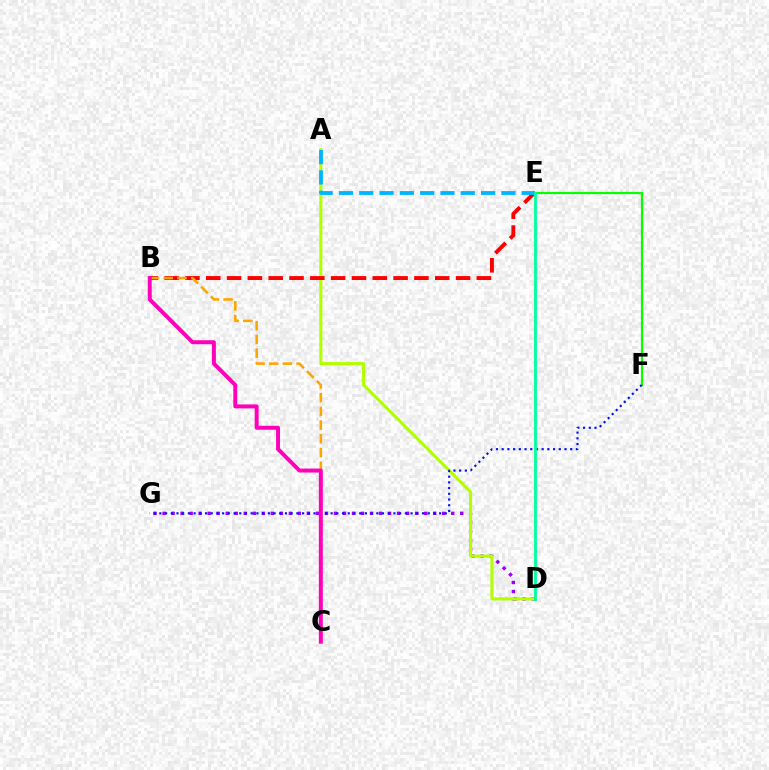{('D', 'G'): [{'color': '#9b00ff', 'line_style': 'dotted', 'thickness': 2.45}], ('A', 'D'): [{'color': '#b3ff00', 'line_style': 'solid', 'thickness': 2.23}], ('E', 'F'): [{'color': '#08ff00', 'line_style': 'solid', 'thickness': 1.61}], ('B', 'E'): [{'color': '#ff0000', 'line_style': 'dashed', 'thickness': 2.83}], ('F', 'G'): [{'color': '#0010ff', 'line_style': 'dotted', 'thickness': 1.55}], ('B', 'C'): [{'color': '#ffa500', 'line_style': 'dashed', 'thickness': 1.86}, {'color': '#ff00bd', 'line_style': 'solid', 'thickness': 2.86}], ('A', 'E'): [{'color': '#00b5ff', 'line_style': 'dashed', 'thickness': 2.76}], ('D', 'E'): [{'color': '#00ff9d', 'line_style': 'solid', 'thickness': 2.03}]}